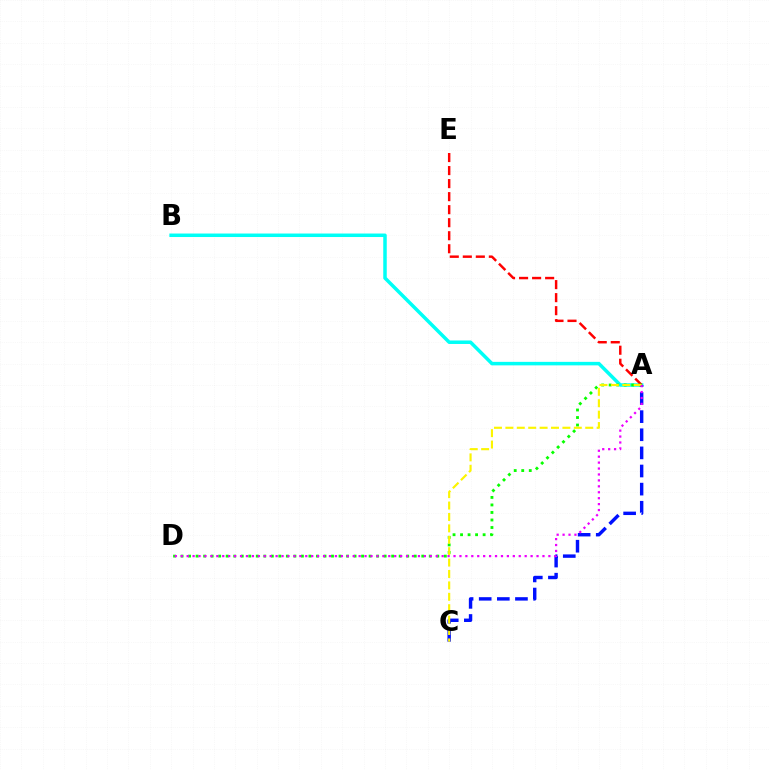{('A', 'B'): [{'color': '#00fff6', 'line_style': 'solid', 'thickness': 2.52}], ('A', 'C'): [{'color': '#0010ff', 'line_style': 'dashed', 'thickness': 2.46}, {'color': '#fcf500', 'line_style': 'dashed', 'thickness': 1.55}], ('A', 'E'): [{'color': '#ff0000', 'line_style': 'dashed', 'thickness': 1.77}], ('A', 'D'): [{'color': '#08ff00', 'line_style': 'dotted', 'thickness': 2.04}, {'color': '#ee00ff', 'line_style': 'dotted', 'thickness': 1.61}]}